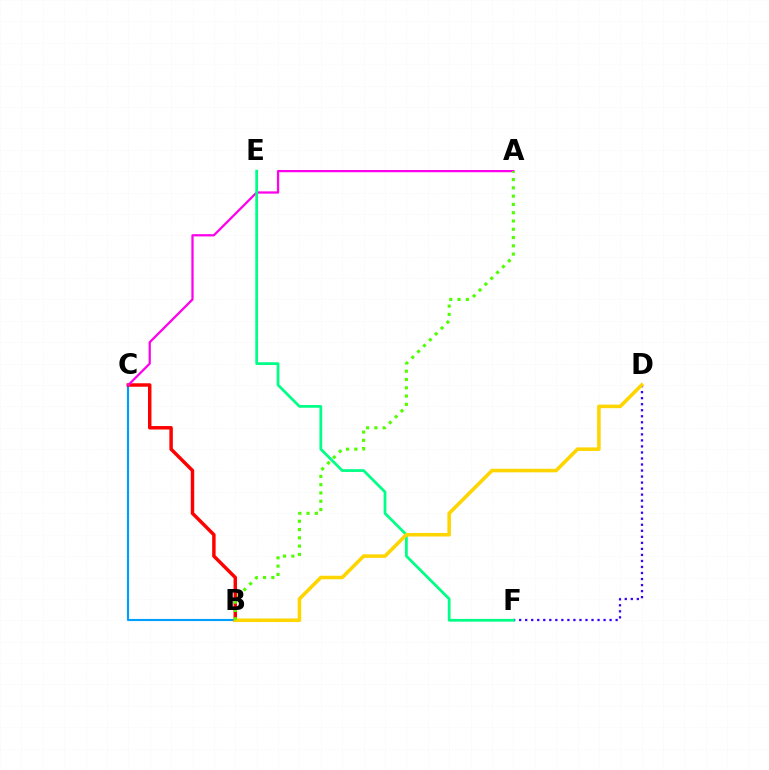{('D', 'F'): [{'color': '#3700ff', 'line_style': 'dotted', 'thickness': 1.64}], ('B', 'C'): [{'color': '#009eff', 'line_style': 'solid', 'thickness': 1.54}, {'color': '#ff0000', 'line_style': 'solid', 'thickness': 2.49}], ('A', 'C'): [{'color': '#ff00ed', 'line_style': 'solid', 'thickness': 1.62}], ('E', 'F'): [{'color': '#00ff86', 'line_style': 'solid', 'thickness': 1.98}], ('B', 'D'): [{'color': '#ffd500', 'line_style': 'solid', 'thickness': 2.57}], ('A', 'B'): [{'color': '#4fff00', 'line_style': 'dotted', 'thickness': 2.25}]}